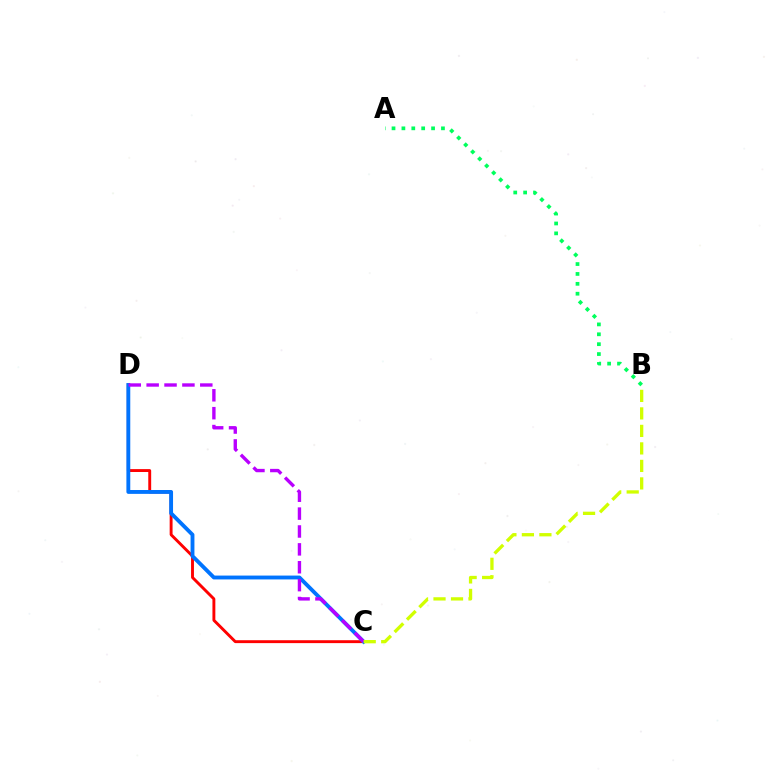{('C', 'D'): [{'color': '#ff0000', 'line_style': 'solid', 'thickness': 2.09}, {'color': '#0074ff', 'line_style': 'solid', 'thickness': 2.78}, {'color': '#b900ff', 'line_style': 'dashed', 'thickness': 2.43}], ('A', 'B'): [{'color': '#00ff5c', 'line_style': 'dotted', 'thickness': 2.69}], ('B', 'C'): [{'color': '#d1ff00', 'line_style': 'dashed', 'thickness': 2.38}]}